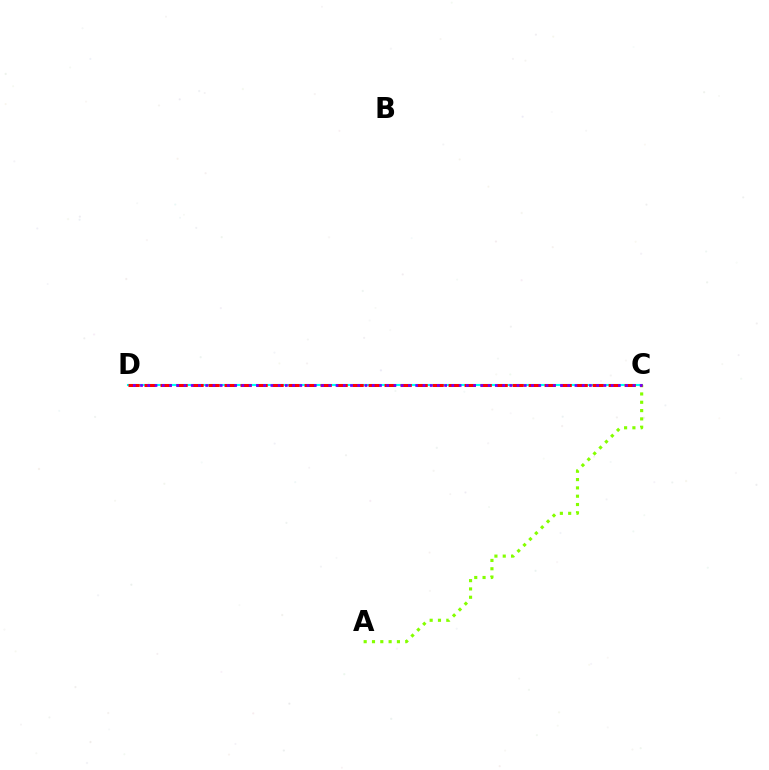{('C', 'D'): [{'color': '#00fff6', 'line_style': 'solid', 'thickness': 1.51}, {'color': '#ff0000', 'line_style': 'dashed', 'thickness': 2.17}, {'color': '#7200ff', 'line_style': 'dotted', 'thickness': 1.97}], ('A', 'C'): [{'color': '#84ff00', 'line_style': 'dotted', 'thickness': 2.26}]}